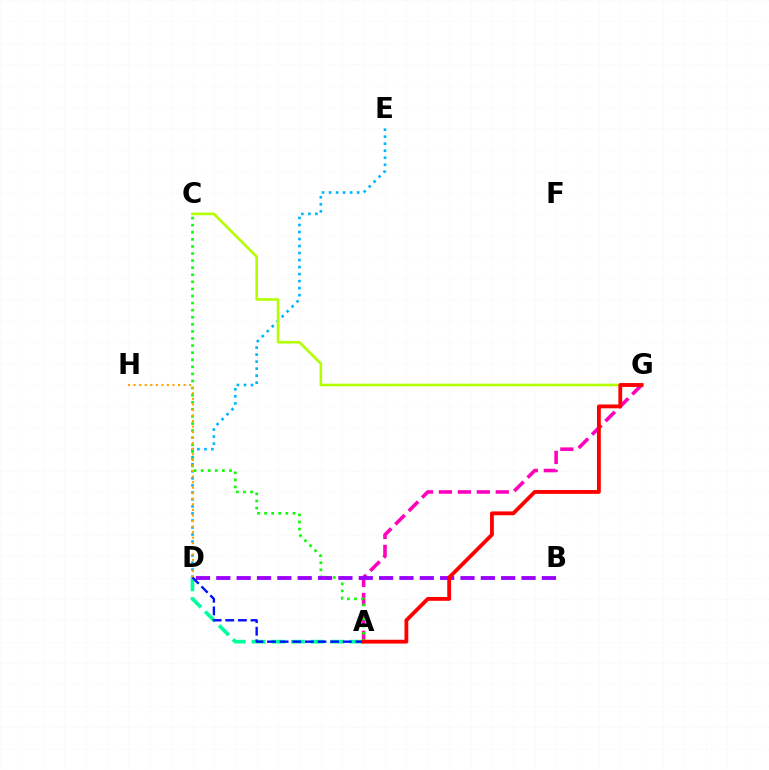{('D', 'E'): [{'color': '#00b5ff', 'line_style': 'dotted', 'thickness': 1.91}], ('A', 'G'): [{'color': '#ff00bd', 'line_style': 'dashed', 'thickness': 2.58}, {'color': '#ff0000', 'line_style': 'solid', 'thickness': 2.76}], ('A', 'D'): [{'color': '#00ff9d', 'line_style': 'dashed', 'thickness': 2.67}, {'color': '#0010ff', 'line_style': 'dashed', 'thickness': 1.71}], ('A', 'C'): [{'color': '#08ff00', 'line_style': 'dotted', 'thickness': 1.92}], ('D', 'H'): [{'color': '#ffa500', 'line_style': 'dotted', 'thickness': 1.51}], ('C', 'G'): [{'color': '#b3ff00', 'line_style': 'solid', 'thickness': 1.9}], ('B', 'D'): [{'color': '#9b00ff', 'line_style': 'dashed', 'thickness': 2.76}]}